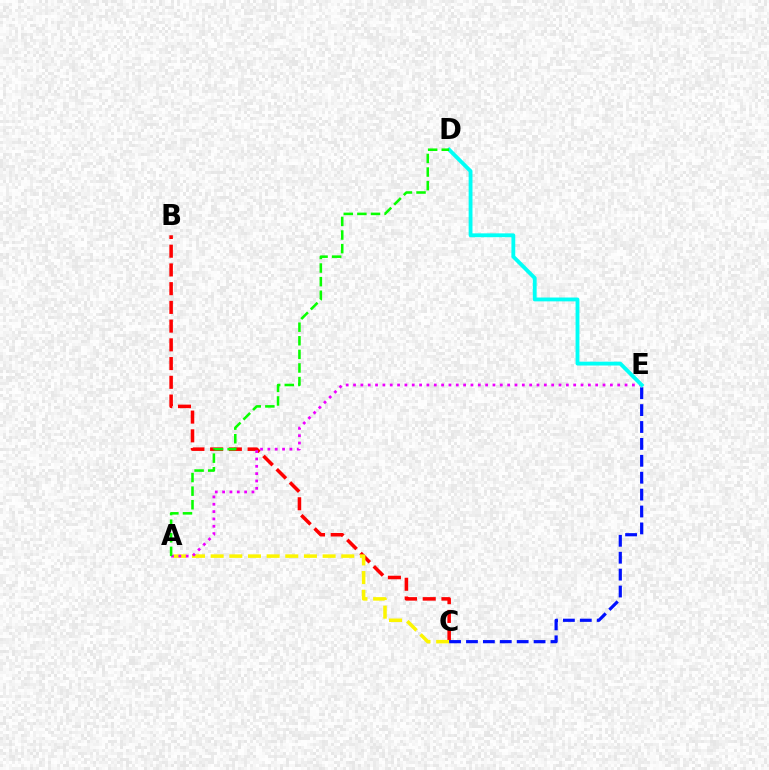{('B', 'C'): [{'color': '#ff0000', 'line_style': 'dashed', 'thickness': 2.54}], ('A', 'C'): [{'color': '#fcf500', 'line_style': 'dashed', 'thickness': 2.53}], ('A', 'E'): [{'color': '#ee00ff', 'line_style': 'dotted', 'thickness': 1.99}], ('C', 'E'): [{'color': '#0010ff', 'line_style': 'dashed', 'thickness': 2.3}], ('D', 'E'): [{'color': '#00fff6', 'line_style': 'solid', 'thickness': 2.77}], ('A', 'D'): [{'color': '#08ff00', 'line_style': 'dashed', 'thickness': 1.85}]}